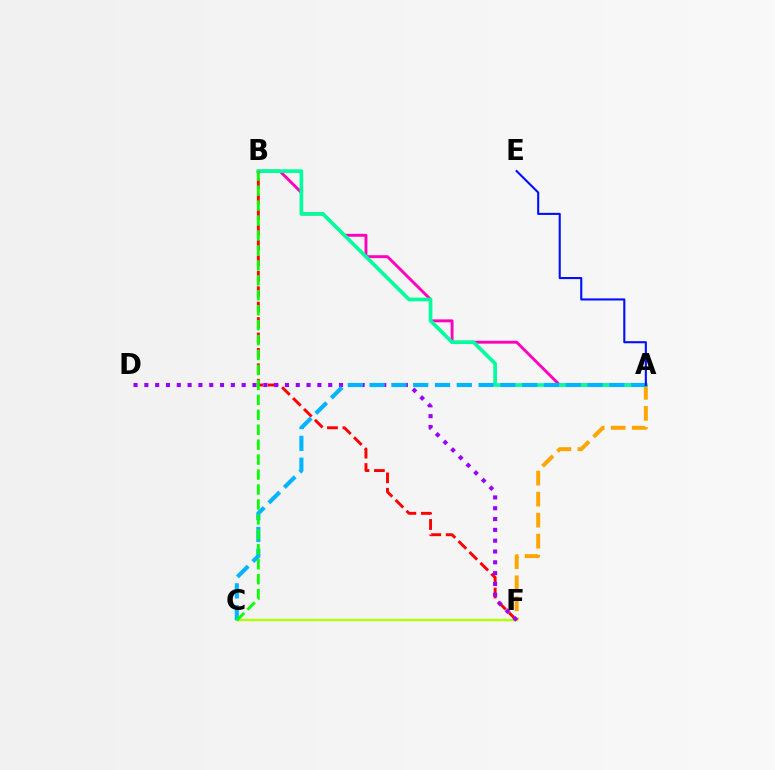{('A', 'F'): [{'color': '#ffa500', 'line_style': 'dashed', 'thickness': 2.86}], ('A', 'B'): [{'color': '#ff00bd', 'line_style': 'solid', 'thickness': 2.09}, {'color': '#00ff9d', 'line_style': 'solid', 'thickness': 2.64}], ('C', 'F'): [{'color': '#b3ff00', 'line_style': 'solid', 'thickness': 1.71}], ('B', 'F'): [{'color': '#ff0000', 'line_style': 'dashed', 'thickness': 2.1}], ('D', 'F'): [{'color': '#9b00ff', 'line_style': 'dotted', 'thickness': 2.94}], ('A', 'C'): [{'color': '#00b5ff', 'line_style': 'dashed', 'thickness': 2.96}], ('B', 'C'): [{'color': '#08ff00', 'line_style': 'dashed', 'thickness': 2.03}], ('A', 'E'): [{'color': '#0010ff', 'line_style': 'solid', 'thickness': 1.51}]}